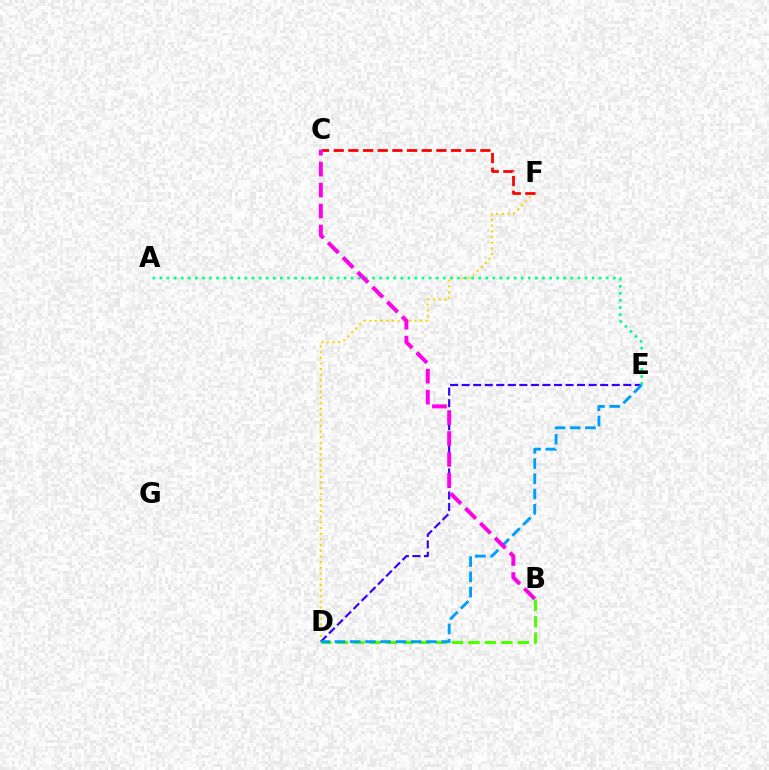{('D', 'F'): [{'color': '#ffd500', 'line_style': 'dotted', 'thickness': 1.54}], ('D', 'E'): [{'color': '#3700ff', 'line_style': 'dashed', 'thickness': 1.57}, {'color': '#009eff', 'line_style': 'dashed', 'thickness': 2.07}], ('C', 'F'): [{'color': '#ff0000', 'line_style': 'dashed', 'thickness': 1.99}], ('A', 'E'): [{'color': '#00ff86', 'line_style': 'dotted', 'thickness': 1.92}], ('B', 'D'): [{'color': '#4fff00', 'line_style': 'dashed', 'thickness': 2.24}], ('B', 'C'): [{'color': '#ff00ed', 'line_style': 'dashed', 'thickness': 2.85}]}